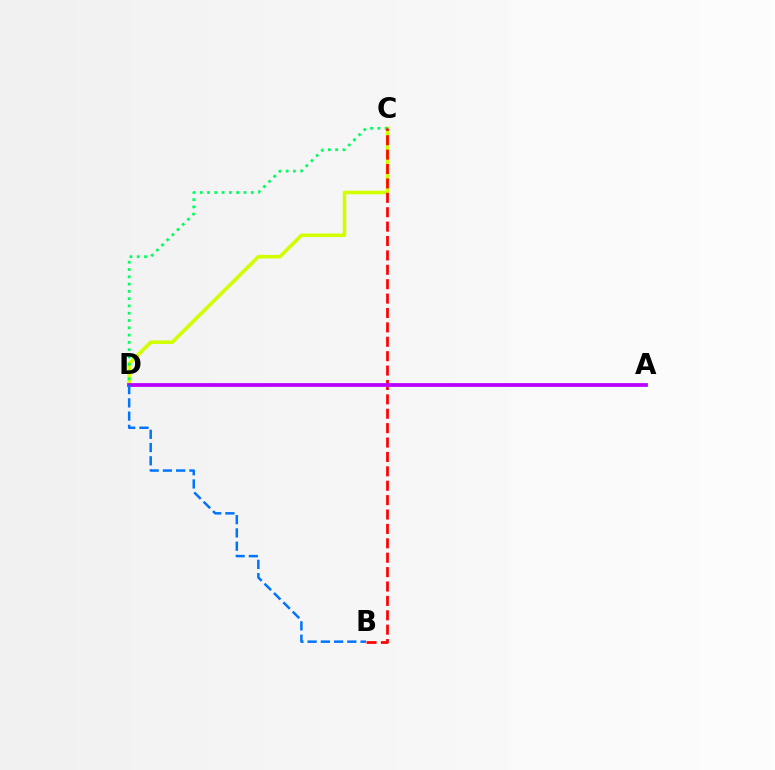{('C', 'D'): [{'color': '#d1ff00', 'line_style': 'solid', 'thickness': 2.57}, {'color': '#00ff5c', 'line_style': 'dotted', 'thickness': 1.98}], ('B', 'C'): [{'color': '#ff0000', 'line_style': 'dashed', 'thickness': 1.96}], ('A', 'D'): [{'color': '#b900ff', 'line_style': 'solid', 'thickness': 2.7}], ('B', 'D'): [{'color': '#0074ff', 'line_style': 'dashed', 'thickness': 1.8}]}